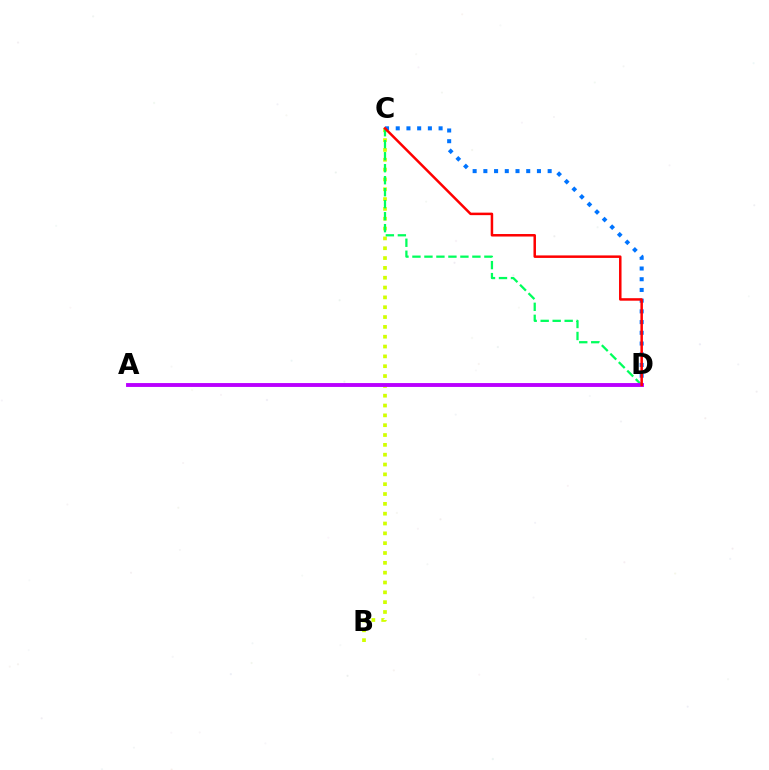{('B', 'C'): [{'color': '#d1ff00', 'line_style': 'dotted', 'thickness': 2.67}], ('C', 'D'): [{'color': '#00ff5c', 'line_style': 'dashed', 'thickness': 1.63}, {'color': '#0074ff', 'line_style': 'dotted', 'thickness': 2.91}, {'color': '#ff0000', 'line_style': 'solid', 'thickness': 1.8}], ('A', 'D'): [{'color': '#b900ff', 'line_style': 'solid', 'thickness': 2.79}]}